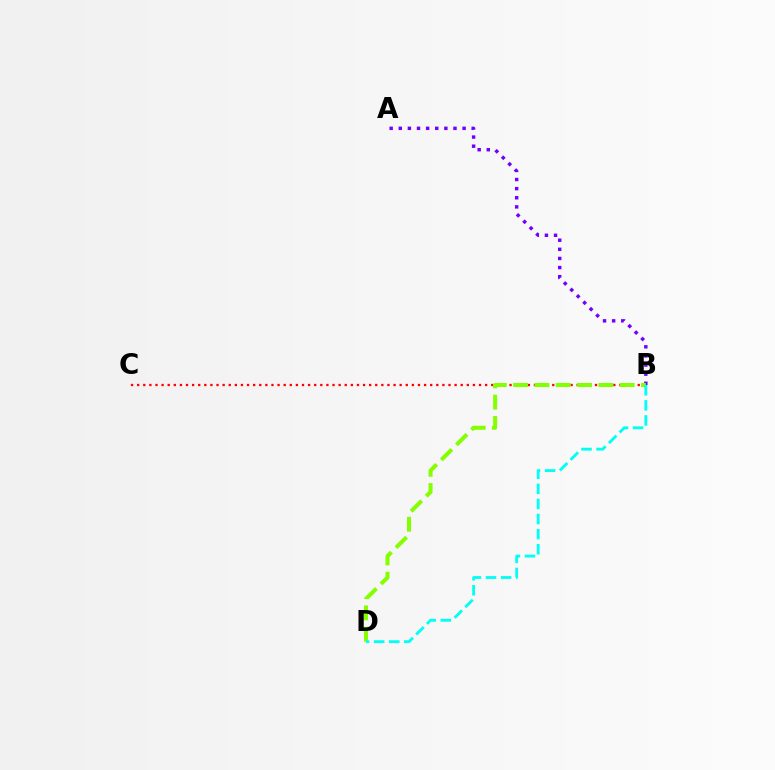{('B', 'C'): [{'color': '#ff0000', 'line_style': 'dotted', 'thickness': 1.66}], ('A', 'B'): [{'color': '#7200ff', 'line_style': 'dotted', 'thickness': 2.48}], ('B', 'D'): [{'color': '#84ff00', 'line_style': 'dashed', 'thickness': 2.9}, {'color': '#00fff6', 'line_style': 'dashed', 'thickness': 2.05}]}